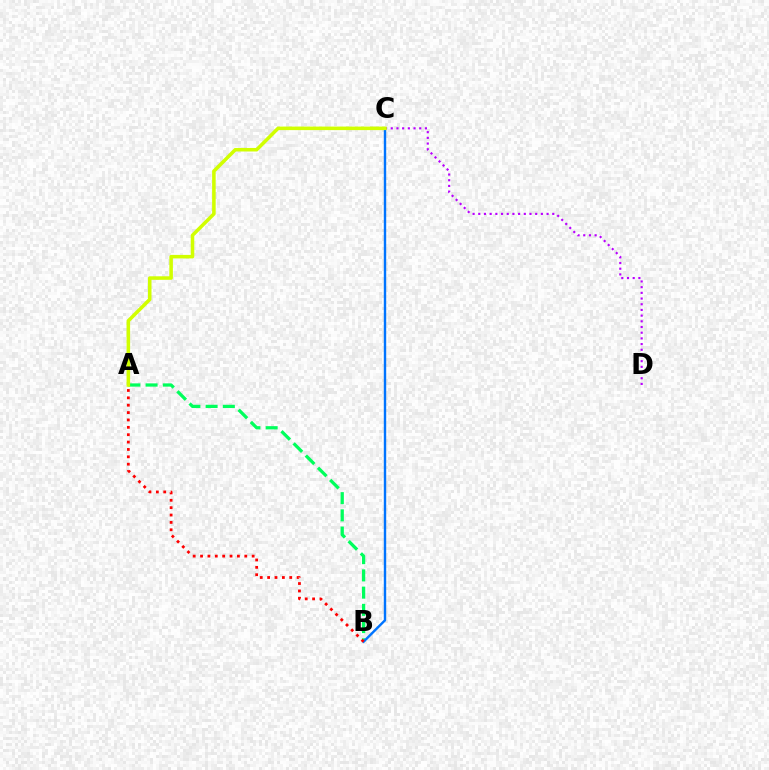{('C', 'D'): [{'color': '#b900ff', 'line_style': 'dotted', 'thickness': 1.55}], ('A', 'B'): [{'color': '#00ff5c', 'line_style': 'dashed', 'thickness': 2.34}, {'color': '#ff0000', 'line_style': 'dotted', 'thickness': 2.0}], ('B', 'C'): [{'color': '#0074ff', 'line_style': 'solid', 'thickness': 1.73}], ('A', 'C'): [{'color': '#d1ff00', 'line_style': 'solid', 'thickness': 2.55}]}